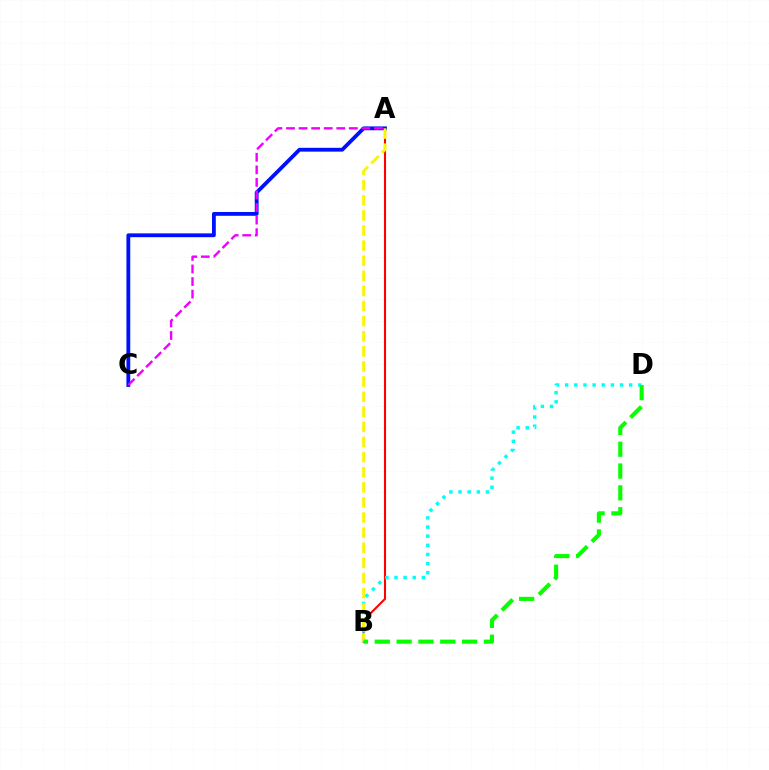{('A', 'B'): [{'color': '#ff0000', 'line_style': 'solid', 'thickness': 1.51}, {'color': '#fcf500', 'line_style': 'dashed', 'thickness': 2.05}], ('A', 'C'): [{'color': '#0010ff', 'line_style': 'solid', 'thickness': 2.75}, {'color': '#ee00ff', 'line_style': 'dashed', 'thickness': 1.71}], ('B', 'D'): [{'color': '#00fff6', 'line_style': 'dotted', 'thickness': 2.48}, {'color': '#08ff00', 'line_style': 'dashed', 'thickness': 2.96}]}